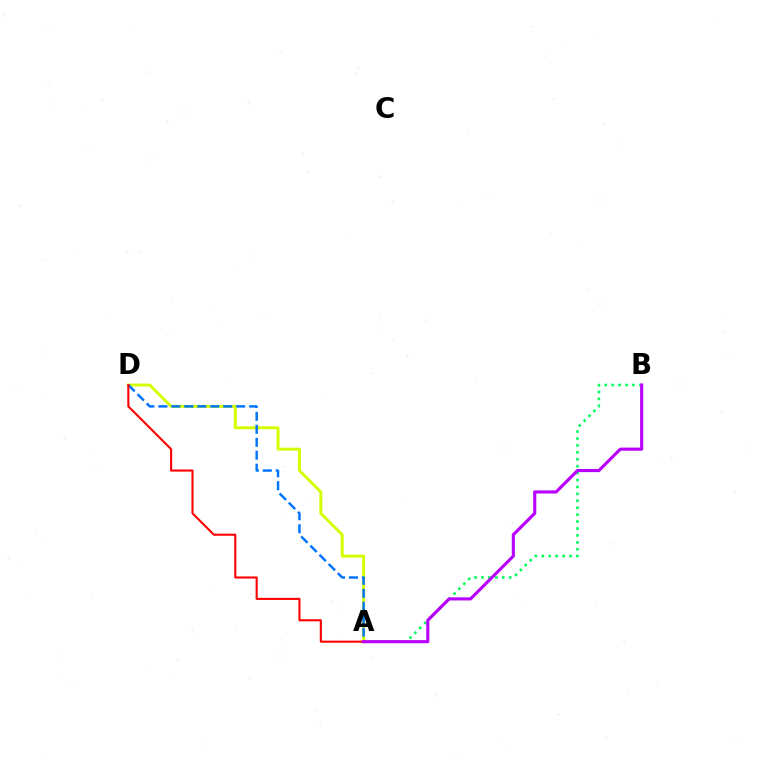{('A', 'B'): [{'color': '#00ff5c', 'line_style': 'dotted', 'thickness': 1.88}, {'color': '#b900ff', 'line_style': 'solid', 'thickness': 2.25}], ('A', 'D'): [{'color': '#d1ff00', 'line_style': 'solid', 'thickness': 2.13}, {'color': '#0074ff', 'line_style': 'dashed', 'thickness': 1.76}, {'color': '#ff0000', 'line_style': 'solid', 'thickness': 1.51}]}